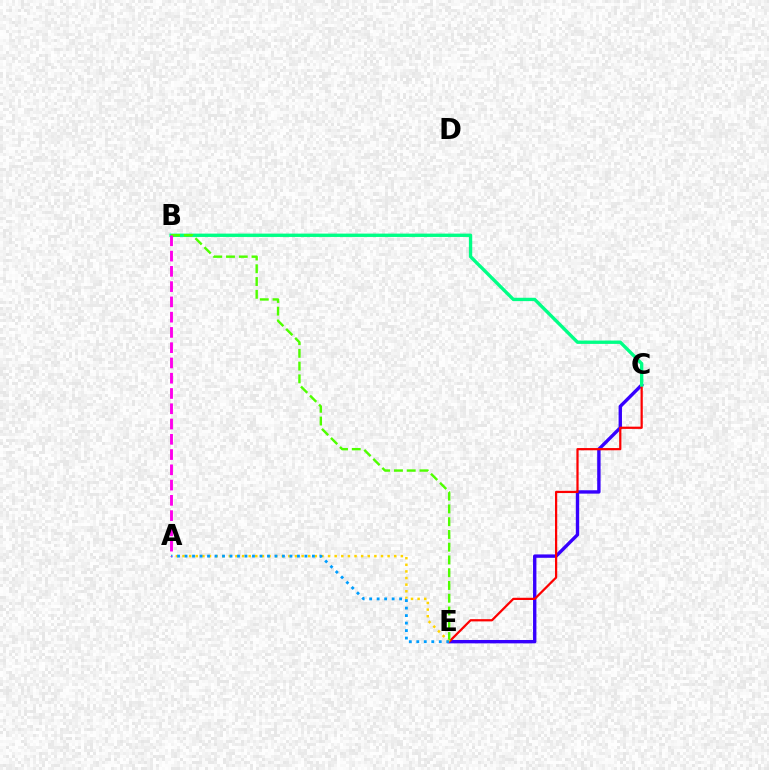{('C', 'E'): [{'color': '#3700ff', 'line_style': 'solid', 'thickness': 2.43}, {'color': '#ff0000', 'line_style': 'solid', 'thickness': 1.61}], ('B', 'C'): [{'color': '#00ff86', 'line_style': 'solid', 'thickness': 2.41}], ('B', 'E'): [{'color': '#4fff00', 'line_style': 'dashed', 'thickness': 1.73}], ('A', 'E'): [{'color': '#ffd500', 'line_style': 'dotted', 'thickness': 1.8}, {'color': '#009eff', 'line_style': 'dotted', 'thickness': 2.04}], ('A', 'B'): [{'color': '#ff00ed', 'line_style': 'dashed', 'thickness': 2.07}]}